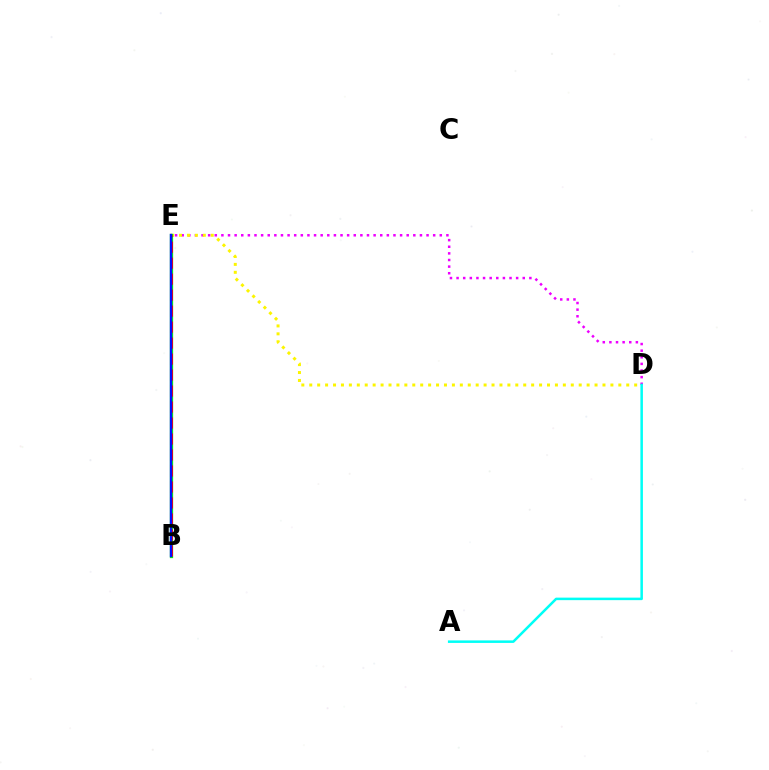{('D', 'E'): [{'color': '#ee00ff', 'line_style': 'dotted', 'thickness': 1.8}, {'color': '#fcf500', 'line_style': 'dotted', 'thickness': 2.15}], ('B', 'E'): [{'color': '#08ff00', 'line_style': 'solid', 'thickness': 2.36}, {'color': '#ff0000', 'line_style': 'dashed', 'thickness': 2.17}, {'color': '#0010ff', 'line_style': 'solid', 'thickness': 1.73}], ('A', 'D'): [{'color': '#00fff6', 'line_style': 'solid', 'thickness': 1.82}]}